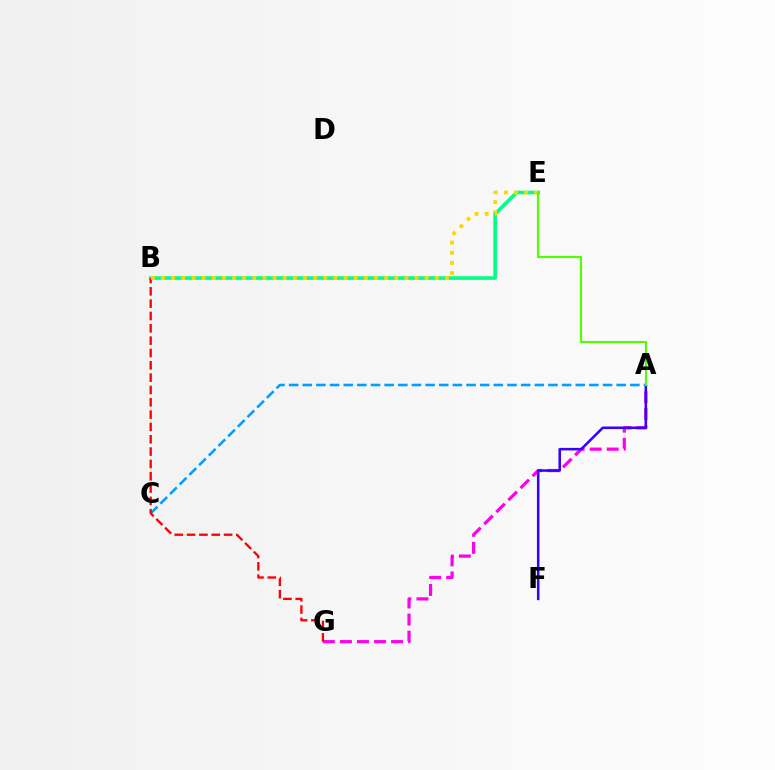{('A', 'G'): [{'color': '#ff00ed', 'line_style': 'dashed', 'thickness': 2.32}], ('B', 'E'): [{'color': '#00ff86', 'line_style': 'solid', 'thickness': 2.59}, {'color': '#ffd500', 'line_style': 'dotted', 'thickness': 2.76}], ('A', 'F'): [{'color': '#3700ff', 'line_style': 'solid', 'thickness': 1.83}], ('A', 'C'): [{'color': '#009eff', 'line_style': 'dashed', 'thickness': 1.85}], ('B', 'G'): [{'color': '#ff0000', 'line_style': 'dashed', 'thickness': 1.67}], ('A', 'E'): [{'color': '#4fff00', 'line_style': 'solid', 'thickness': 1.53}]}